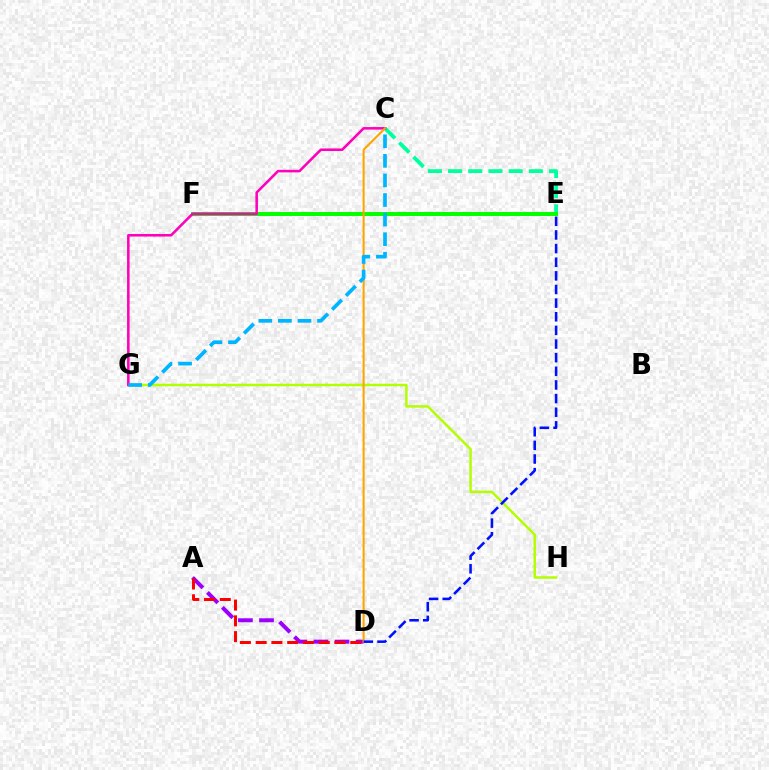{('C', 'E'): [{'color': '#00ff9d', 'line_style': 'dashed', 'thickness': 2.74}], ('A', 'D'): [{'color': '#9b00ff', 'line_style': 'dashed', 'thickness': 2.87}, {'color': '#ff0000', 'line_style': 'dashed', 'thickness': 2.14}], ('E', 'F'): [{'color': '#08ff00', 'line_style': 'solid', 'thickness': 2.89}], ('G', 'H'): [{'color': '#b3ff00', 'line_style': 'solid', 'thickness': 1.79}], ('C', 'G'): [{'color': '#ff00bd', 'line_style': 'solid', 'thickness': 1.84}, {'color': '#00b5ff', 'line_style': 'dashed', 'thickness': 2.66}], ('C', 'D'): [{'color': '#ffa500', 'line_style': 'solid', 'thickness': 1.5}], ('D', 'E'): [{'color': '#0010ff', 'line_style': 'dashed', 'thickness': 1.85}]}